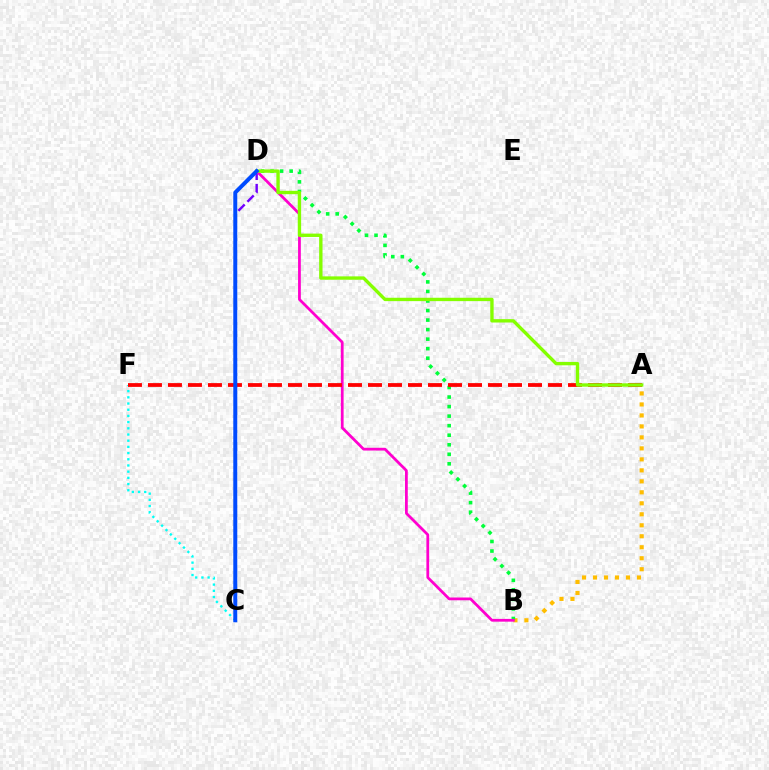{('C', 'F'): [{'color': '#00fff6', 'line_style': 'dotted', 'thickness': 1.68}], ('A', 'B'): [{'color': '#ffbd00', 'line_style': 'dotted', 'thickness': 2.98}], ('B', 'D'): [{'color': '#00ff39', 'line_style': 'dotted', 'thickness': 2.59}, {'color': '#ff00cf', 'line_style': 'solid', 'thickness': 1.99}], ('C', 'D'): [{'color': '#7200ff', 'line_style': 'dashed', 'thickness': 1.74}, {'color': '#004bff', 'line_style': 'solid', 'thickness': 2.86}], ('A', 'F'): [{'color': '#ff0000', 'line_style': 'dashed', 'thickness': 2.72}], ('A', 'D'): [{'color': '#84ff00', 'line_style': 'solid', 'thickness': 2.42}]}